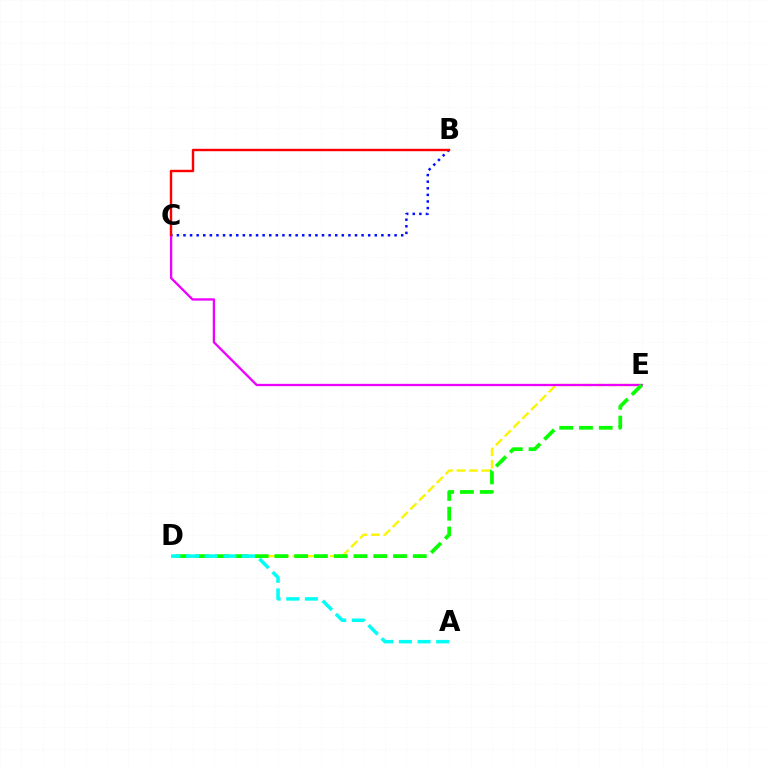{('D', 'E'): [{'color': '#fcf500', 'line_style': 'dashed', 'thickness': 1.69}, {'color': '#08ff00', 'line_style': 'dashed', 'thickness': 2.69}], ('B', 'C'): [{'color': '#0010ff', 'line_style': 'dotted', 'thickness': 1.79}, {'color': '#ff0000', 'line_style': 'solid', 'thickness': 1.74}], ('C', 'E'): [{'color': '#ee00ff', 'line_style': 'solid', 'thickness': 1.66}], ('A', 'D'): [{'color': '#00fff6', 'line_style': 'dashed', 'thickness': 2.53}]}